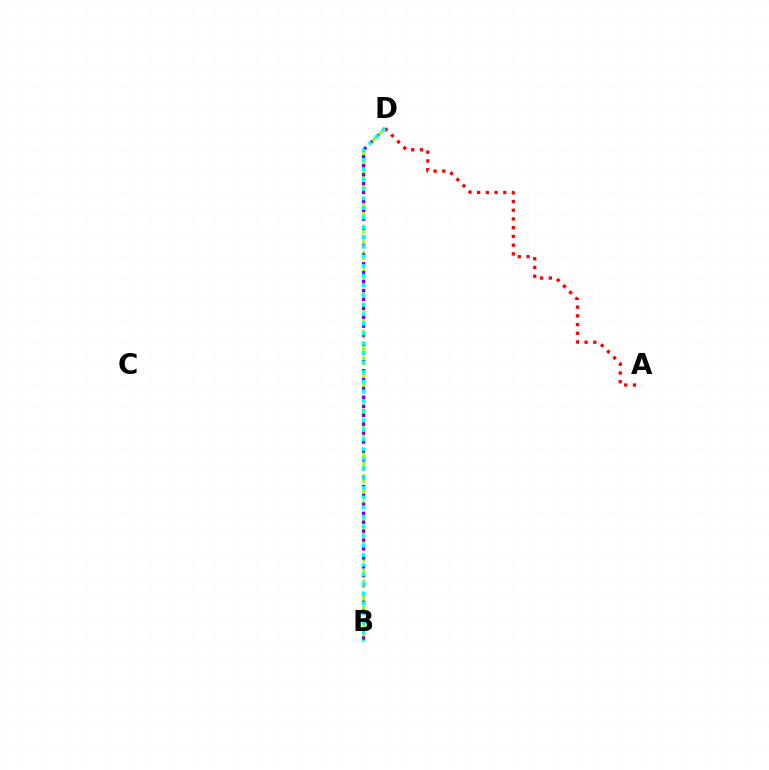{('B', 'D'): [{'color': '#84ff00', 'line_style': 'dashed', 'thickness': 1.78}, {'color': '#7200ff', 'line_style': 'dotted', 'thickness': 2.42}, {'color': '#00fff6', 'line_style': 'dotted', 'thickness': 2.62}], ('A', 'D'): [{'color': '#ff0000', 'line_style': 'dotted', 'thickness': 2.37}]}